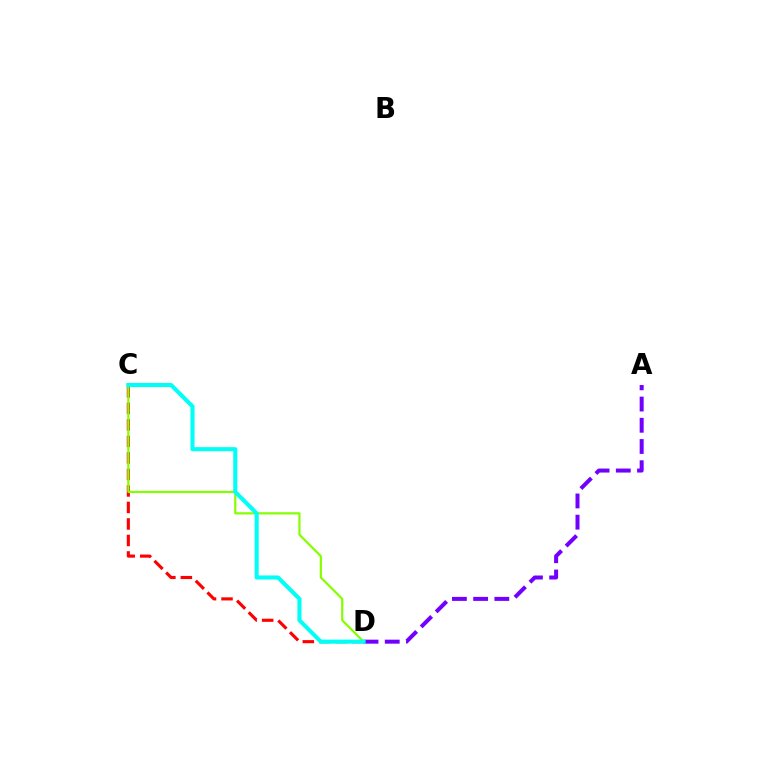{('C', 'D'): [{'color': '#ff0000', 'line_style': 'dashed', 'thickness': 2.24}, {'color': '#84ff00', 'line_style': 'solid', 'thickness': 1.59}, {'color': '#00fff6', 'line_style': 'solid', 'thickness': 2.93}], ('A', 'D'): [{'color': '#7200ff', 'line_style': 'dashed', 'thickness': 2.88}]}